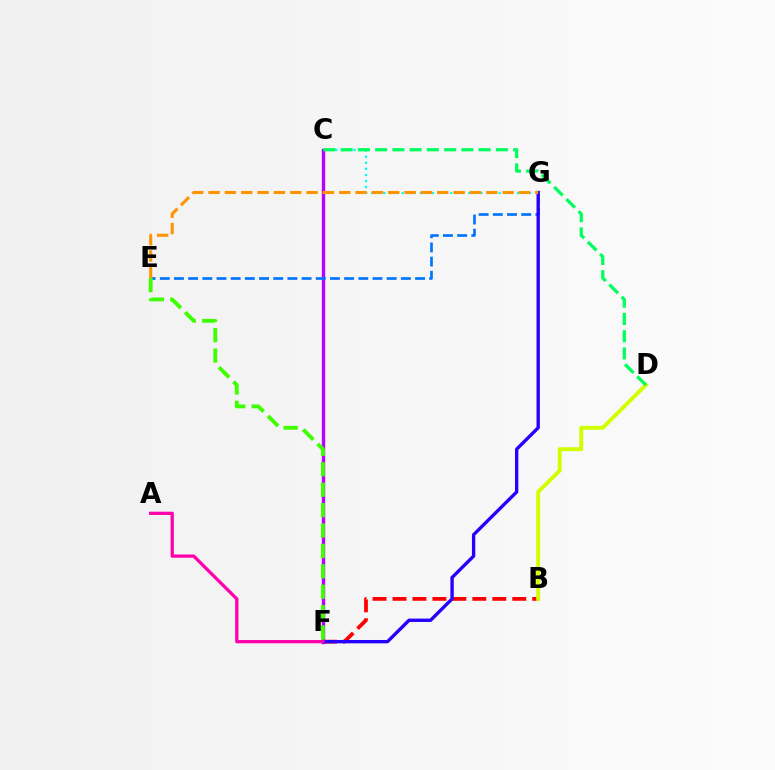{('C', 'G'): [{'color': '#00fff6', 'line_style': 'dotted', 'thickness': 1.65}], ('B', 'F'): [{'color': '#ff0000', 'line_style': 'dashed', 'thickness': 2.71}], ('C', 'F'): [{'color': '#b900ff', 'line_style': 'solid', 'thickness': 2.43}], ('E', 'G'): [{'color': '#0074ff', 'line_style': 'dashed', 'thickness': 1.93}, {'color': '#ff9400', 'line_style': 'dashed', 'thickness': 2.22}], ('B', 'D'): [{'color': '#d1ff00', 'line_style': 'solid', 'thickness': 2.81}], ('C', 'D'): [{'color': '#00ff5c', 'line_style': 'dashed', 'thickness': 2.34}], ('F', 'G'): [{'color': '#2500ff', 'line_style': 'solid', 'thickness': 2.41}], ('A', 'F'): [{'color': '#ff00ac', 'line_style': 'solid', 'thickness': 2.34}], ('E', 'F'): [{'color': '#3dff00', 'line_style': 'dashed', 'thickness': 2.77}]}